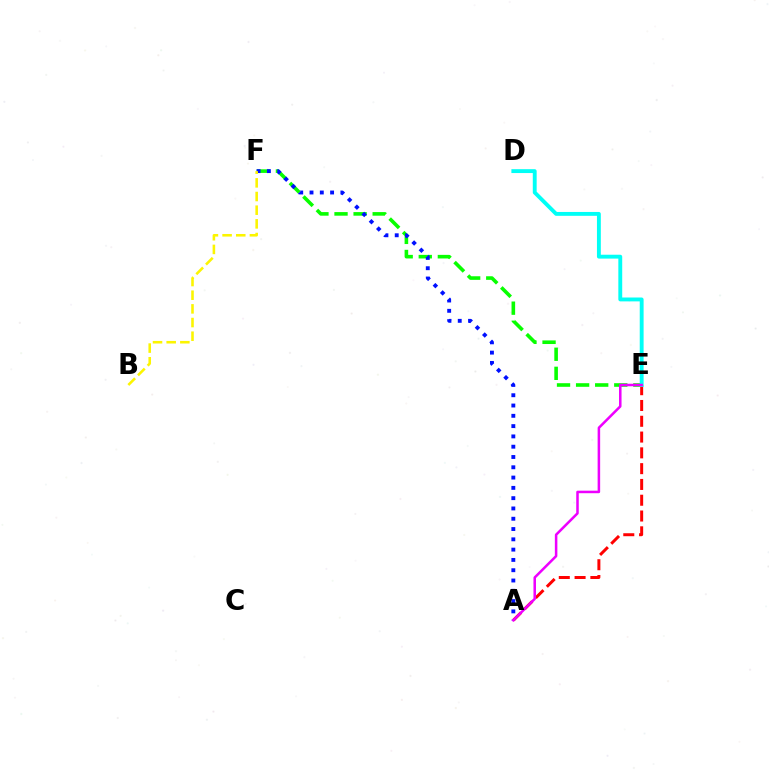{('E', 'F'): [{'color': '#08ff00', 'line_style': 'dashed', 'thickness': 2.59}], ('A', 'F'): [{'color': '#0010ff', 'line_style': 'dotted', 'thickness': 2.8}], ('A', 'E'): [{'color': '#ff0000', 'line_style': 'dashed', 'thickness': 2.15}, {'color': '#ee00ff', 'line_style': 'solid', 'thickness': 1.82}], ('D', 'E'): [{'color': '#00fff6', 'line_style': 'solid', 'thickness': 2.79}], ('B', 'F'): [{'color': '#fcf500', 'line_style': 'dashed', 'thickness': 1.86}]}